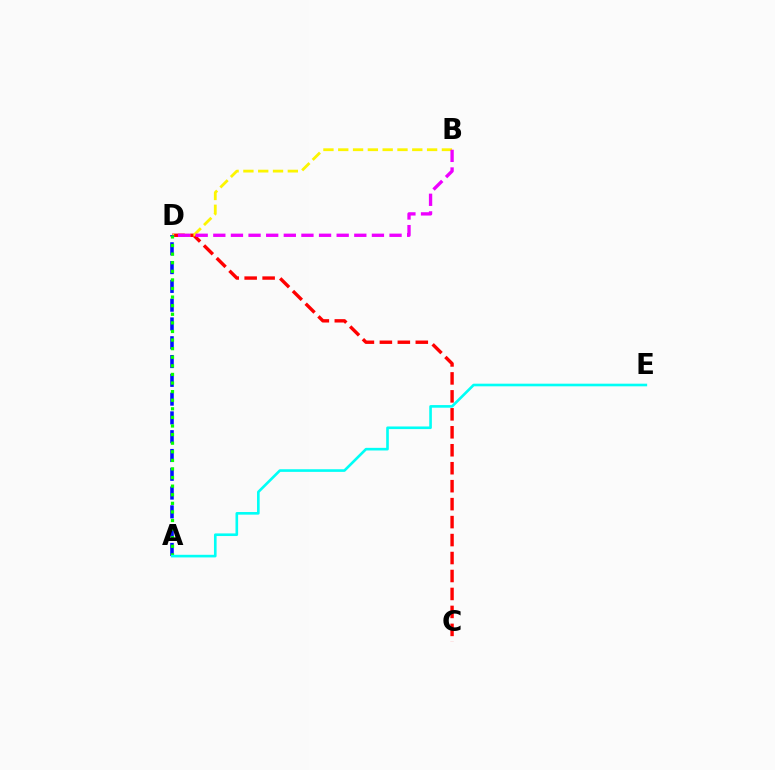{('C', 'D'): [{'color': '#ff0000', 'line_style': 'dashed', 'thickness': 2.44}], ('B', 'D'): [{'color': '#fcf500', 'line_style': 'dashed', 'thickness': 2.01}, {'color': '#ee00ff', 'line_style': 'dashed', 'thickness': 2.39}], ('A', 'D'): [{'color': '#0010ff', 'line_style': 'dashed', 'thickness': 2.55}, {'color': '#08ff00', 'line_style': 'dotted', 'thickness': 2.33}], ('A', 'E'): [{'color': '#00fff6', 'line_style': 'solid', 'thickness': 1.89}]}